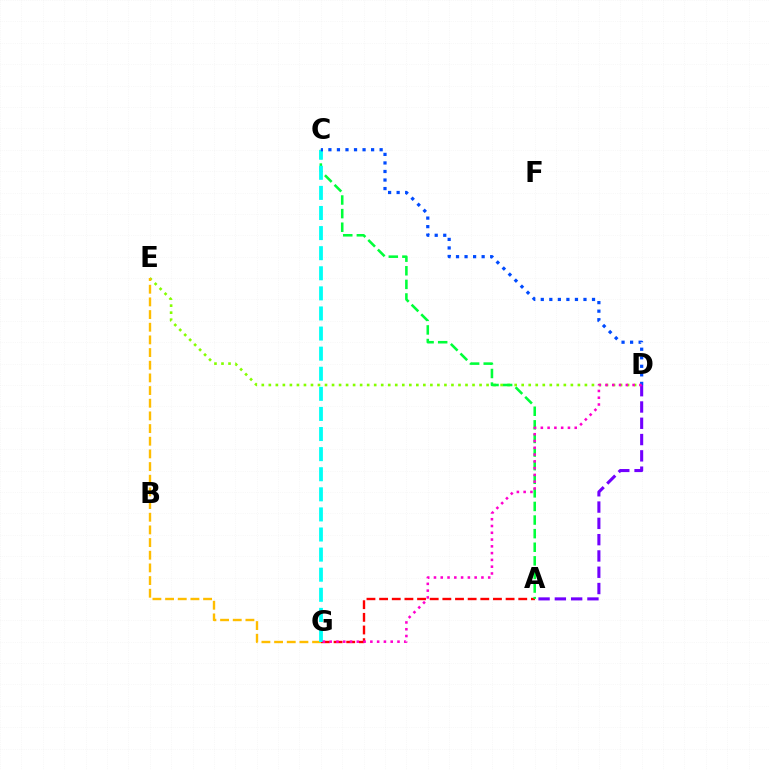{('A', 'G'): [{'color': '#ff0000', 'line_style': 'dashed', 'thickness': 1.72}], ('D', 'E'): [{'color': '#84ff00', 'line_style': 'dotted', 'thickness': 1.91}], ('A', 'C'): [{'color': '#00ff39', 'line_style': 'dashed', 'thickness': 1.85}], ('E', 'G'): [{'color': '#ffbd00', 'line_style': 'dashed', 'thickness': 1.72}], ('C', 'G'): [{'color': '#00fff6', 'line_style': 'dashed', 'thickness': 2.73}], ('A', 'D'): [{'color': '#7200ff', 'line_style': 'dashed', 'thickness': 2.21}], ('C', 'D'): [{'color': '#004bff', 'line_style': 'dotted', 'thickness': 2.32}], ('D', 'G'): [{'color': '#ff00cf', 'line_style': 'dotted', 'thickness': 1.84}]}